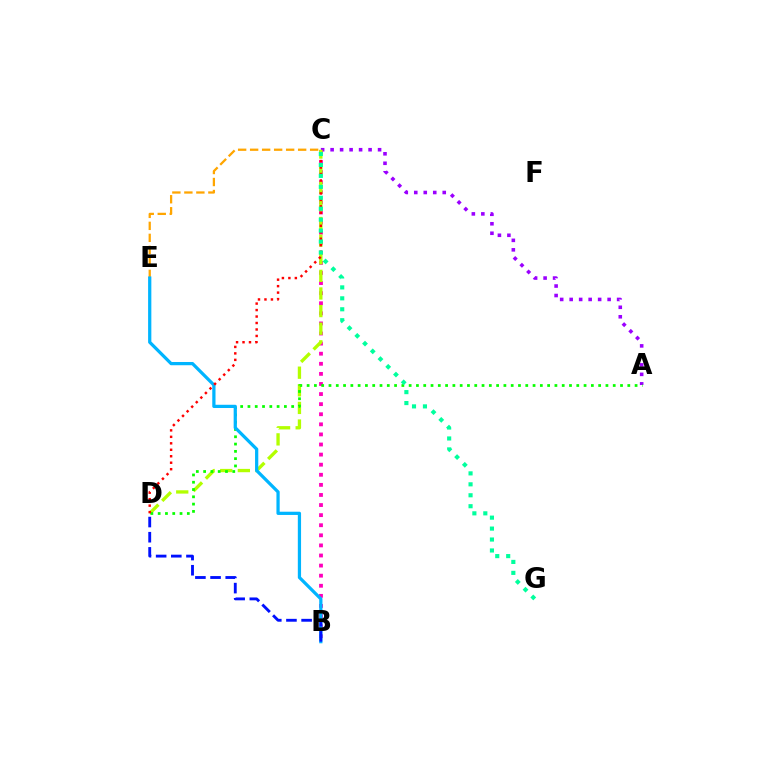{('A', 'C'): [{'color': '#9b00ff', 'line_style': 'dotted', 'thickness': 2.58}], ('B', 'C'): [{'color': '#ff00bd', 'line_style': 'dotted', 'thickness': 2.74}], ('C', 'E'): [{'color': '#ffa500', 'line_style': 'dashed', 'thickness': 1.63}], ('C', 'D'): [{'color': '#b3ff00', 'line_style': 'dashed', 'thickness': 2.39}, {'color': '#ff0000', 'line_style': 'dotted', 'thickness': 1.76}], ('A', 'D'): [{'color': '#08ff00', 'line_style': 'dotted', 'thickness': 1.98}], ('B', 'E'): [{'color': '#00b5ff', 'line_style': 'solid', 'thickness': 2.33}], ('C', 'G'): [{'color': '#00ff9d', 'line_style': 'dotted', 'thickness': 2.97}], ('B', 'D'): [{'color': '#0010ff', 'line_style': 'dashed', 'thickness': 2.06}]}